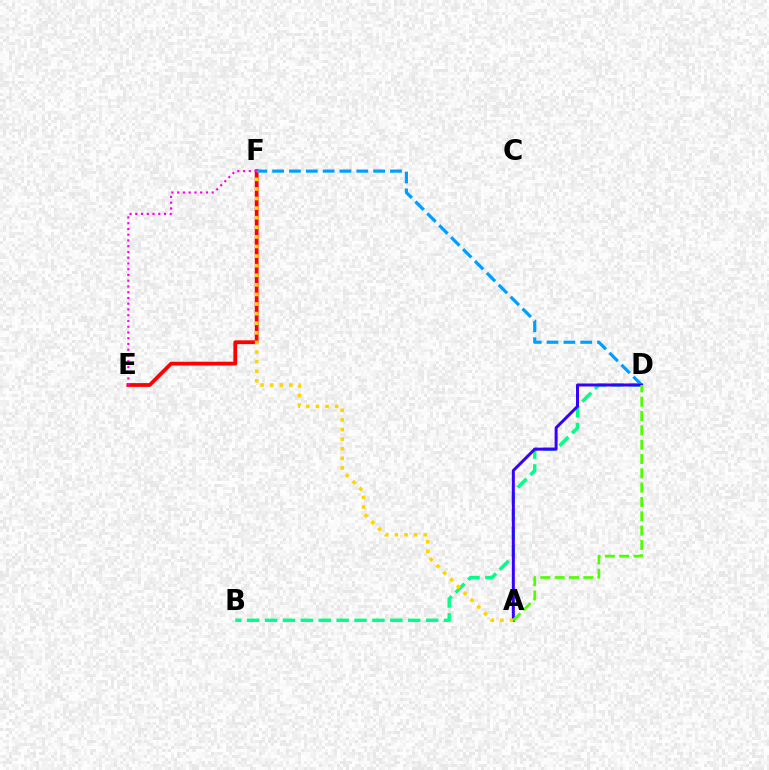{('E', 'F'): [{'color': '#ff0000', 'line_style': 'solid', 'thickness': 2.72}, {'color': '#ff00ed', 'line_style': 'dotted', 'thickness': 1.56}], ('D', 'F'): [{'color': '#009eff', 'line_style': 'dashed', 'thickness': 2.29}], ('B', 'D'): [{'color': '#00ff86', 'line_style': 'dashed', 'thickness': 2.43}], ('A', 'D'): [{'color': '#3700ff', 'line_style': 'solid', 'thickness': 2.15}, {'color': '#4fff00', 'line_style': 'dashed', 'thickness': 1.95}], ('A', 'F'): [{'color': '#ffd500', 'line_style': 'dotted', 'thickness': 2.61}]}